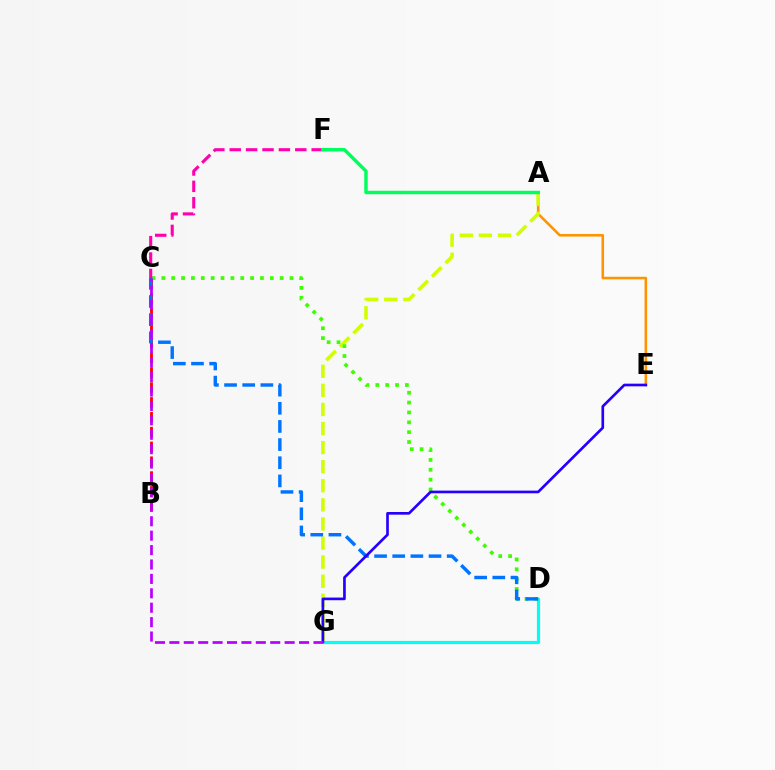{('A', 'E'): [{'color': '#ff9400', 'line_style': 'solid', 'thickness': 1.86}], ('D', 'G'): [{'color': '#00fff6', 'line_style': 'solid', 'thickness': 2.29}], ('A', 'G'): [{'color': '#d1ff00', 'line_style': 'dashed', 'thickness': 2.59}], ('B', 'C'): [{'color': '#ff0000', 'line_style': 'dashed', 'thickness': 2.01}], ('C', 'D'): [{'color': '#3dff00', 'line_style': 'dotted', 'thickness': 2.68}, {'color': '#0074ff', 'line_style': 'dashed', 'thickness': 2.47}], ('C', 'F'): [{'color': '#ff00ac', 'line_style': 'dashed', 'thickness': 2.23}], ('A', 'F'): [{'color': '#00ff5c', 'line_style': 'solid', 'thickness': 2.49}], ('E', 'G'): [{'color': '#2500ff', 'line_style': 'solid', 'thickness': 1.92}], ('C', 'G'): [{'color': '#b900ff', 'line_style': 'dashed', 'thickness': 1.96}]}